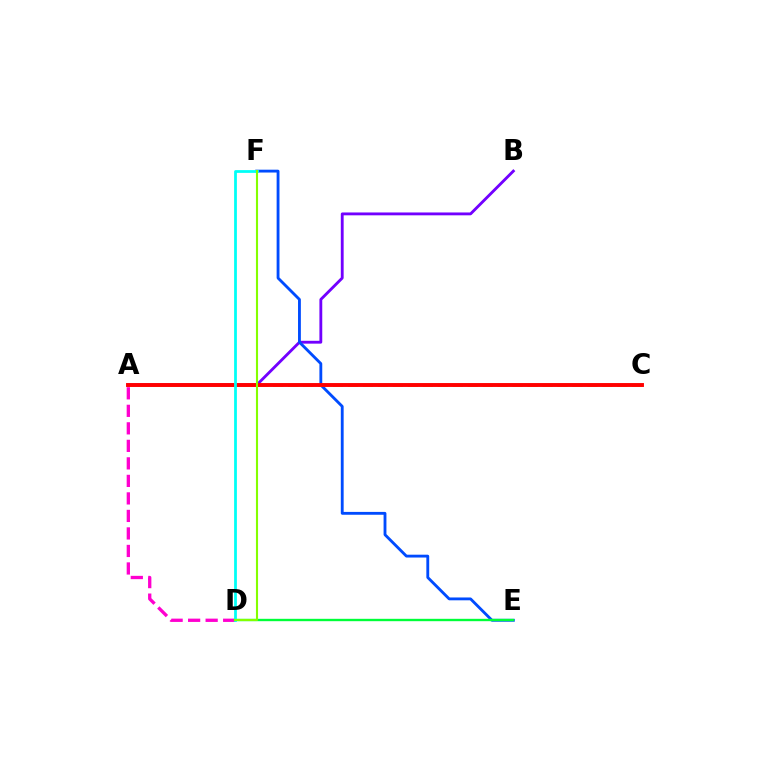{('A', 'B'): [{'color': '#7200ff', 'line_style': 'solid', 'thickness': 2.05}], ('E', 'F'): [{'color': '#004bff', 'line_style': 'solid', 'thickness': 2.05}], ('A', 'C'): [{'color': '#ffbd00', 'line_style': 'dashed', 'thickness': 2.03}, {'color': '#ff0000', 'line_style': 'solid', 'thickness': 2.81}], ('A', 'D'): [{'color': '#ff00cf', 'line_style': 'dashed', 'thickness': 2.38}], ('D', 'E'): [{'color': '#00ff39', 'line_style': 'solid', 'thickness': 1.71}], ('D', 'F'): [{'color': '#00fff6', 'line_style': 'solid', 'thickness': 1.99}, {'color': '#84ff00', 'line_style': 'solid', 'thickness': 1.52}]}